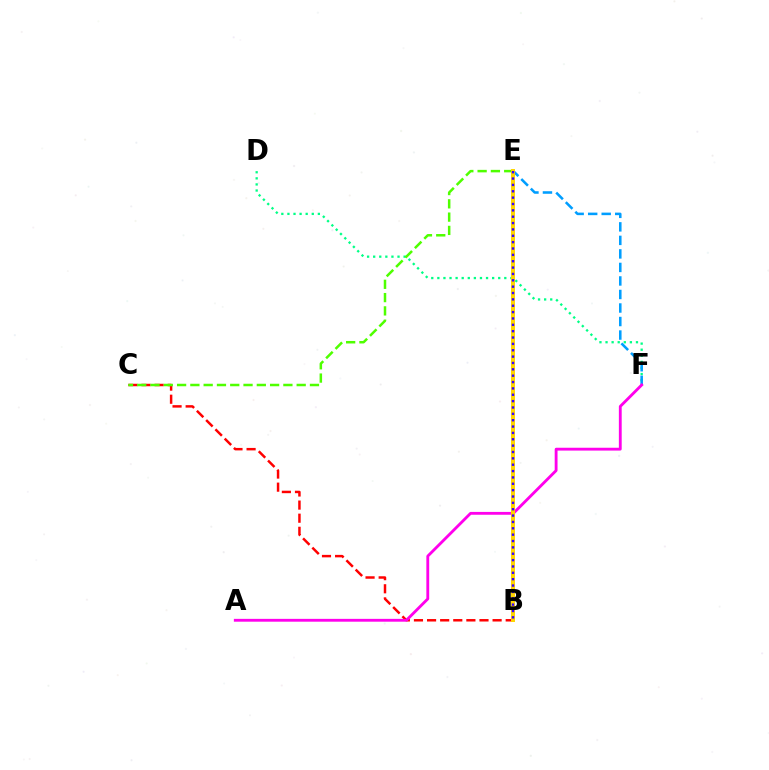{('D', 'F'): [{'color': '#00ff86', 'line_style': 'dotted', 'thickness': 1.65}], ('E', 'F'): [{'color': '#009eff', 'line_style': 'dashed', 'thickness': 1.84}], ('B', 'C'): [{'color': '#ff0000', 'line_style': 'dashed', 'thickness': 1.78}], ('C', 'E'): [{'color': '#4fff00', 'line_style': 'dashed', 'thickness': 1.81}], ('A', 'F'): [{'color': '#ff00ed', 'line_style': 'solid', 'thickness': 2.04}], ('B', 'E'): [{'color': '#ffd500', 'line_style': 'solid', 'thickness': 2.86}, {'color': '#3700ff', 'line_style': 'dotted', 'thickness': 1.73}]}